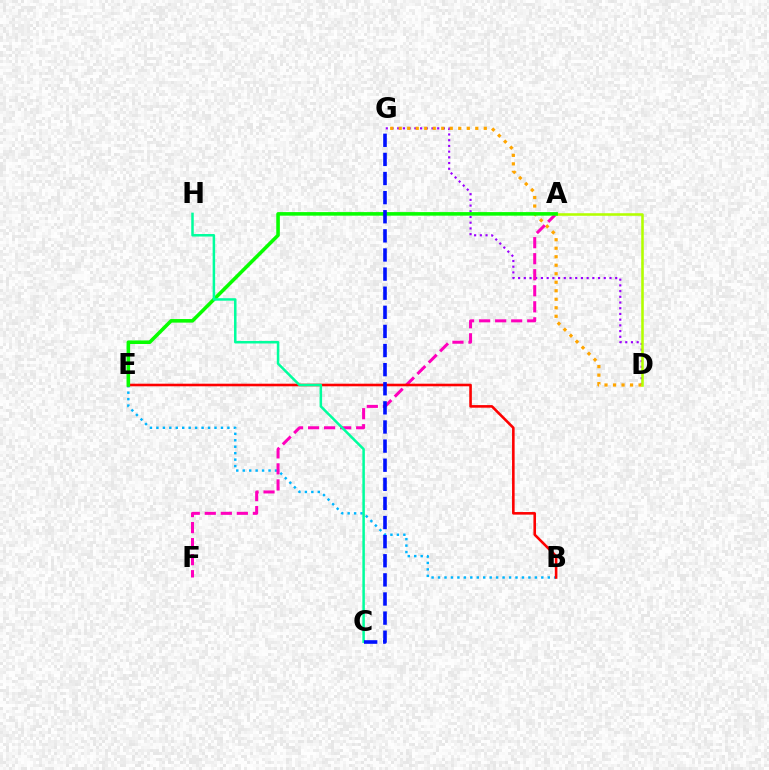{('D', 'G'): [{'color': '#9b00ff', 'line_style': 'dotted', 'thickness': 1.55}, {'color': '#ffa500', 'line_style': 'dotted', 'thickness': 2.31}], ('B', 'E'): [{'color': '#00b5ff', 'line_style': 'dotted', 'thickness': 1.75}, {'color': '#ff0000', 'line_style': 'solid', 'thickness': 1.87}], ('A', 'F'): [{'color': '#ff00bd', 'line_style': 'dashed', 'thickness': 2.18}], ('A', 'D'): [{'color': '#b3ff00', 'line_style': 'solid', 'thickness': 1.85}], ('A', 'E'): [{'color': '#08ff00', 'line_style': 'solid', 'thickness': 2.57}], ('C', 'H'): [{'color': '#00ff9d', 'line_style': 'solid', 'thickness': 1.81}], ('C', 'G'): [{'color': '#0010ff', 'line_style': 'dashed', 'thickness': 2.6}]}